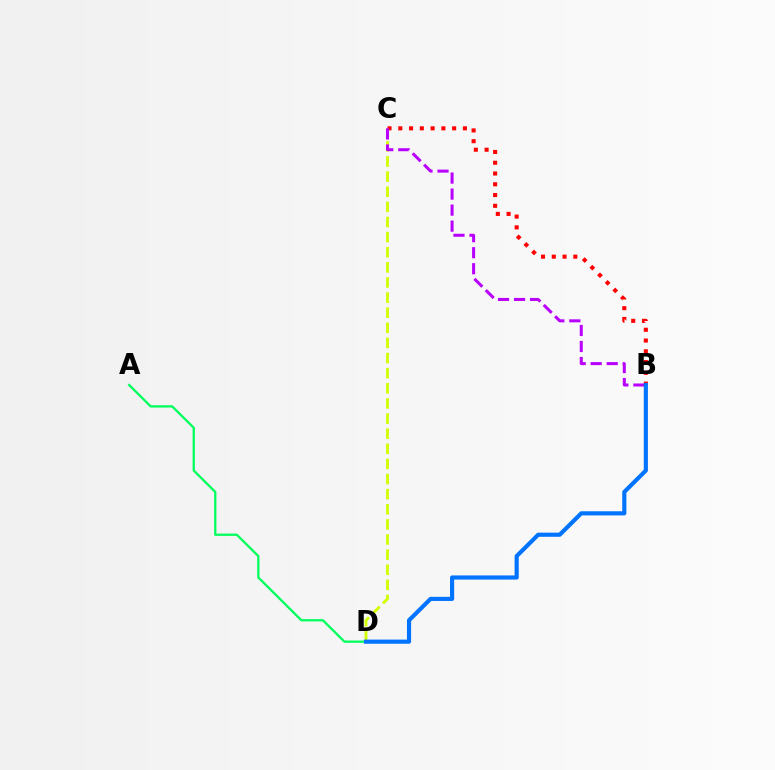{('C', 'D'): [{'color': '#d1ff00', 'line_style': 'dashed', 'thickness': 2.05}], ('B', 'C'): [{'color': '#ff0000', 'line_style': 'dotted', 'thickness': 2.93}, {'color': '#b900ff', 'line_style': 'dashed', 'thickness': 2.18}], ('A', 'D'): [{'color': '#00ff5c', 'line_style': 'solid', 'thickness': 1.65}], ('B', 'D'): [{'color': '#0074ff', 'line_style': 'solid', 'thickness': 2.98}]}